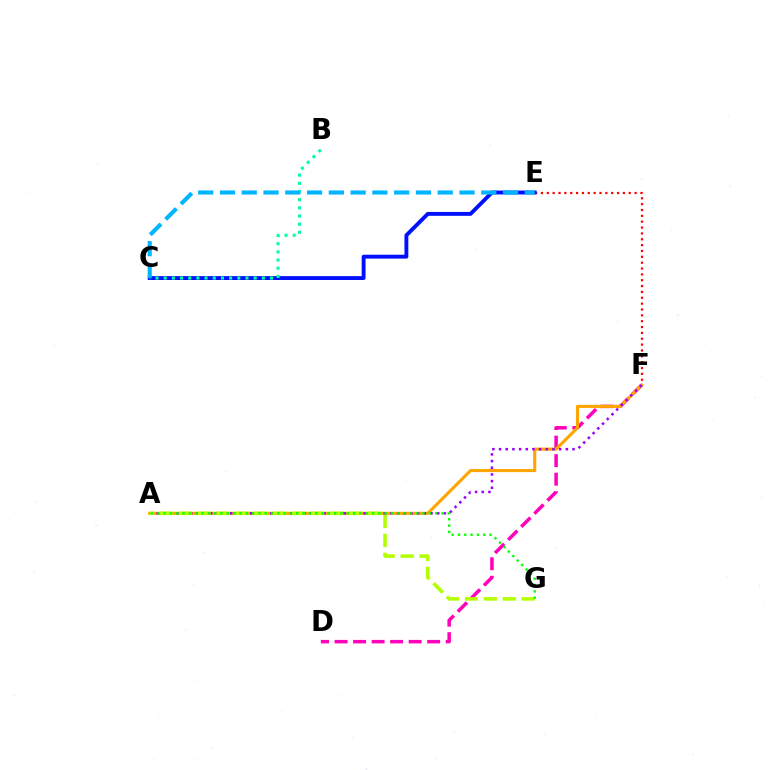{('E', 'F'): [{'color': '#ff0000', 'line_style': 'dotted', 'thickness': 1.59}], ('D', 'F'): [{'color': '#ff00bd', 'line_style': 'dashed', 'thickness': 2.52}], ('A', 'F'): [{'color': '#ffa500', 'line_style': 'solid', 'thickness': 2.23}, {'color': '#9b00ff', 'line_style': 'dotted', 'thickness': 1.81}], ('C', 'E'): [{'color': '#0010ff', 'line_style': 'solid', 'thickness': 2.79}, {'color': '#00b5ff', 'line_style': 'dashed', 'thickness': 2.96}], ('B', 'C'): [{'color': '#00ff9d', 'line_style': 'dotted', 'thickness': 2.22}], ('A', 'G'): [{'color': '#b3ff00', 'line_style': 'dashed', 'thickness': 2.57}, {'color': '#08ff00', 'line_style': 'dotted', 'thickness': 1.72}]}